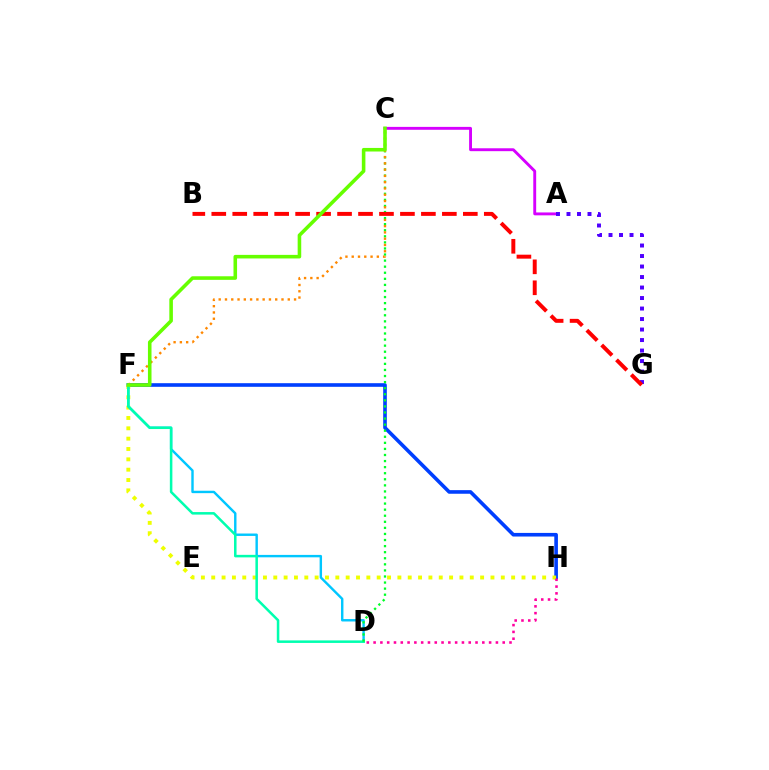{('A', 'C'): [{'color': '#d600ff', 'line_style': 'solid', 'thickness': 2.08}], ('F', 'H'): [{'color': '#003fff', 'line_style': 'solid', 'thickness': 2.6}, {'color': '#eeff00', 'line_style': 'dotted', 'thickness': 2.81}], ('D', 'F'): [{'color': '#00c7ff', 'line_style': 'solid', 'thickness': 1.74}, {'color': '#00ffaf', 'line_style': 'solid', 'thickness': 1.82}], ('C', 'D'): [{'color': '#00ff27', 'line_style': 'dotted', 'thickness': 1.65}], ('A', 'G'): [{'color': '#4f00ff', 'line_style': 'dotted', 'thickness': 2.85}], ('C', 'F'): [{'color': '#ff8800', 'line_style': 'dotted', 'thickness': 1.71}, {'color': '#66ff00', 'line_style': 'solid', 'thickness': 2.57}], ('D', 'H'): [{'color': '#ff00a0', 'line_style': 'dotted', 'thickness': 1.85}], ('B', 'G'): [{'color': '#ff0000', 'line_style': 'dashed', 'thickness': 2.85}]}